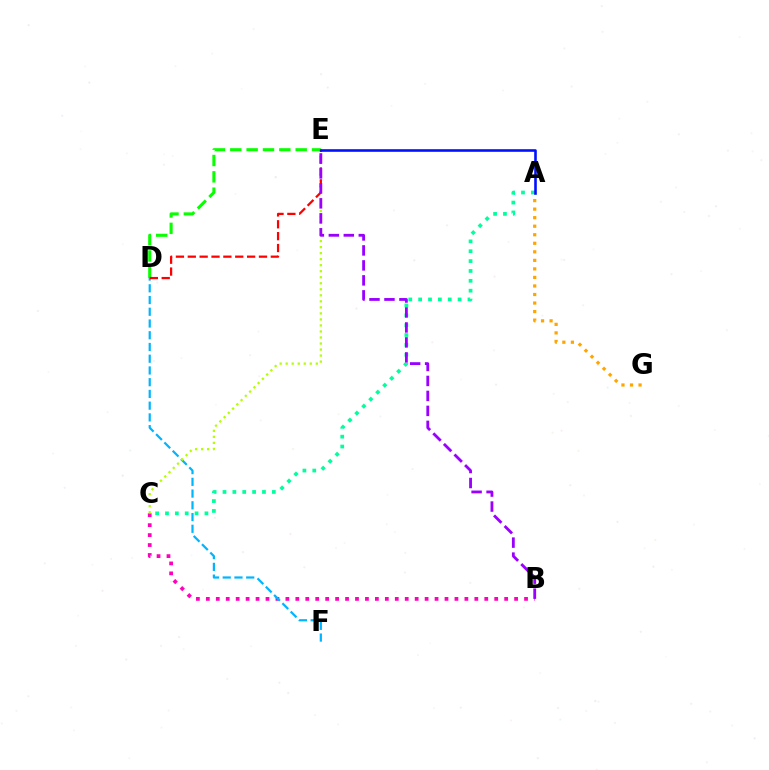{('A', 'C'): [{'color': '#00ff9d', 'line_style': 'dotted', 'thickness': 2.68}], ('B', 'C'): [{'color': '#ff00bd', 'line_style': 'dotted', 'thickness': 2.7}], ('D', 'F'): [{'color': '#00b5ff', 'line_style': 'dashed', 'thickness': 1.59}], ('C', 'E'): [{'color': '#b3ff00', 'line_style': 'dotted', 'thickness': 1.64}], ('D', 'E'): [{'color': '#08ff00', 'line_style': 'dashed', 'thickness': 2.22}, {'color': '#ff0000', 'line_style': 'dashed', 'thickness': 1.61}], ('A', 'G'): [{'color': '#ffa500', 'line_style': 'dotted', 'thickness': 2.32}], ('A', 'E'): [{'color': '#0010ff', 'line_style': 'solid', 'thickness': 1.87}], ('B', 'E'): [{'color': '#9b00ff', 'line_style': 'dashed', 'thickness': 2.03}]}